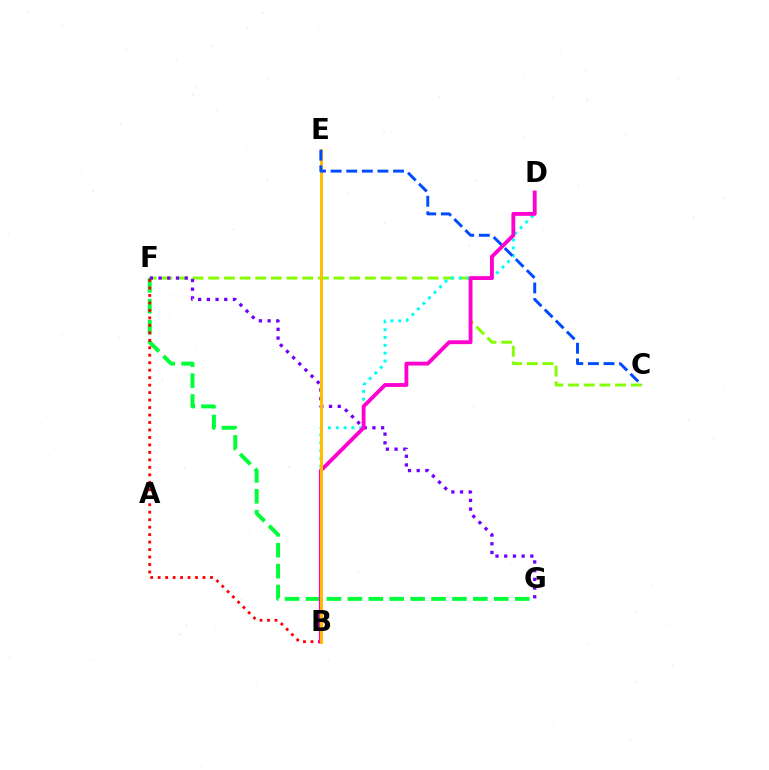{('C', 'F'): [{'color': '#84ff00', 'line_style': 'dashed', 'thickness': 2.13}], ('B', 'D'): [{'color': '#00fff6', 'line_style': 'dotted', 'thickness': 2.13}, {'color': '#ff00cf', 'line_style': 'solid', 'thickness': 2.77}], ('F', 'G'): [{'color': '#00ff39', 'line_style': 'dashed', 'thickness': 2.84}, {'color': '#7200ff', 'line_style': 'dotted', 'thickness': 2.37}], ('B', 'F'): [{'color': '#ff0000', 'line_style': 'dotted', 'thickness': 2.03}], ('B', 'E'): [{'color': '#ffbd00', 'line_style': 'solid', 'thickness': 2.11}], ('C', 'E'): [{'color': '#004bff', 'line_style': 'dashed', 'thickness': 2.12}]}